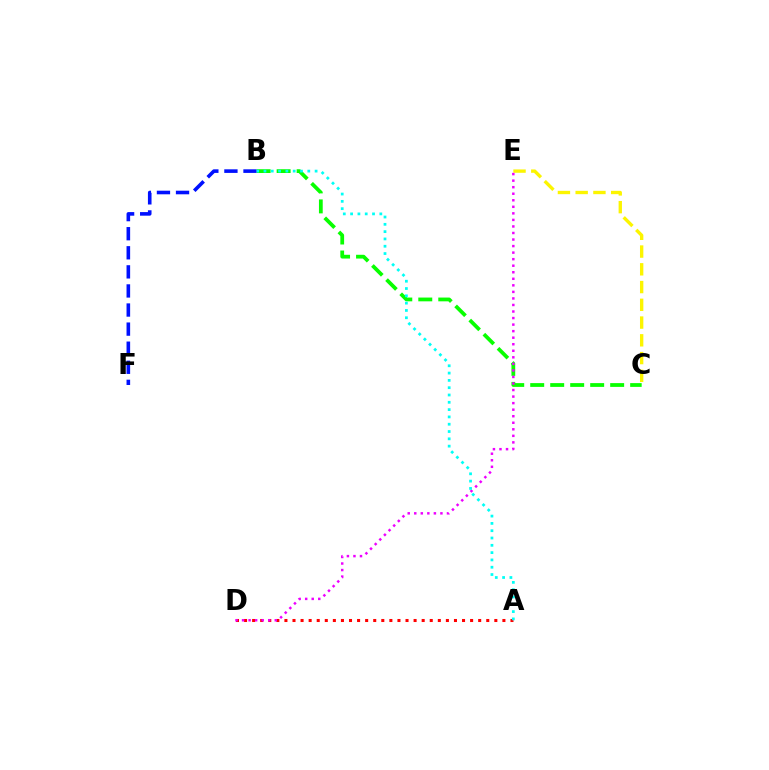{('A', 'D'): [{'color': '#ff0000', 'line_style': 'dotted', 'thickness': 2.19}], ('C', 'E'): [{'color': '#fcf500', 'line_style': 'dashed', 'thickness': 2.41}], ('B', 'C'): [{'color': '#08ff00', 'line_style': 'dashed', 'thickness': 2.72}], ('B', 'F'): [{'color': '#0010ff', 'line_style': 'dashed', 'thickness': 2.59}], ('D', 'E'): [{'color': '#ee00ff', 'line_style': 'dotted', 'thickness': 1.78}], ('A', 'B'): [{'color': '#00fff6', 'line_style': 'dotted', 'thickness': 1.98}]}